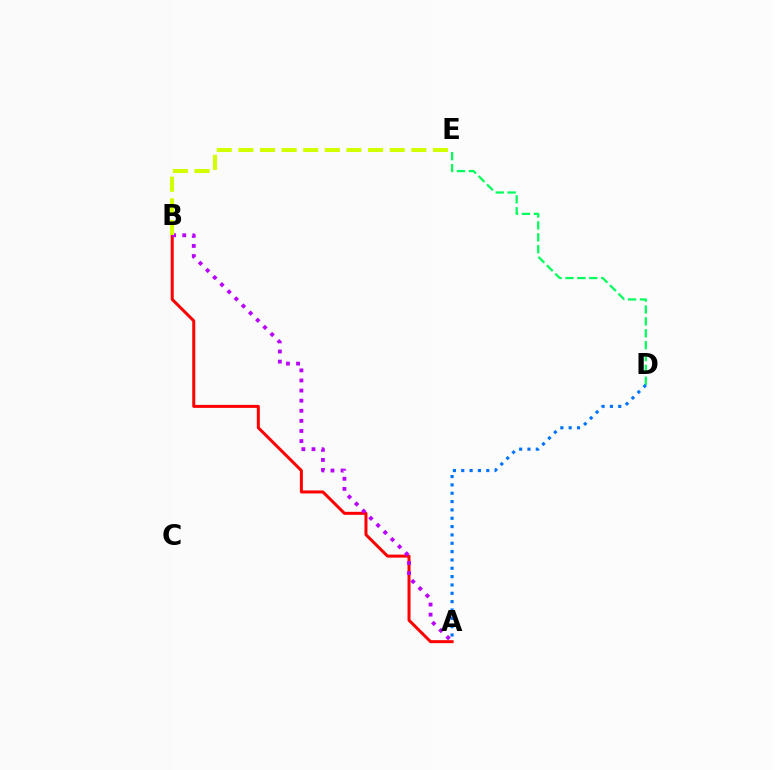{('A', 'B'): [{'color': '#ff0000', 'line_style': 'solid', 'thickness': 2.16}, {'color': '#b900ff', 'line_style': 'dotted', 'thickness': 2.74}], ('D', 'E'): [{'color': '#00ff5c', 'line_style': 'dashed', 'thickness': 1.62}], ('B', 'E'): [{'color': '#d1ff00', 'line_style': 'dashed', 'thickness': 2.94}], ('A', 'D'): [{'color': '#0074ff', 'line_style': 'dotted', 'thickness': 2.27}]}